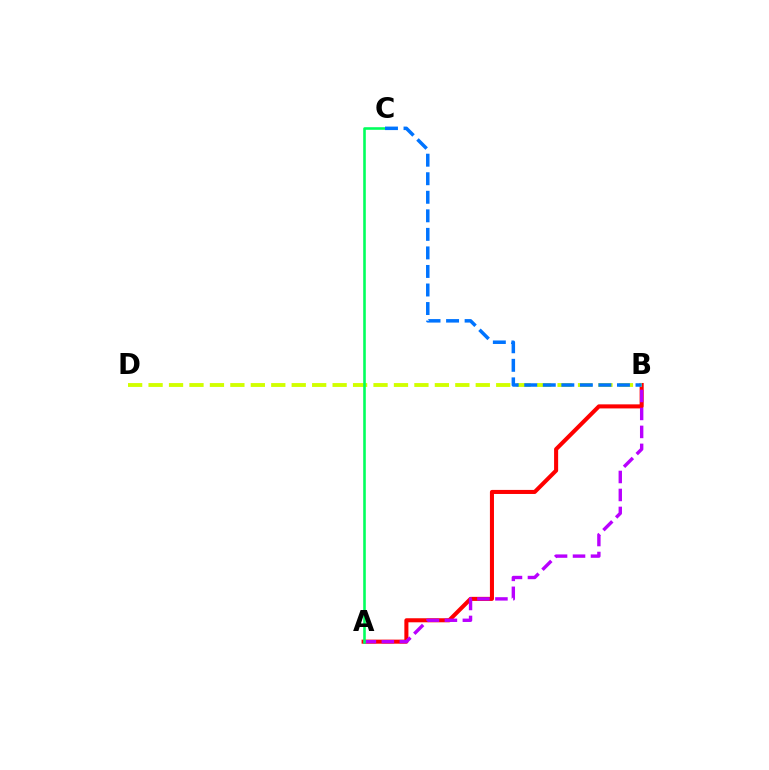{('A', 'B'): [{'color': '#ff0000', 'line_style': 'solid', 'thickness': 2.92}, {'color': '#b900ff', 'line_style': 'dashed', 'thickness': 2.44}], ('B', 'D'): [{'color': '#d1ff00', 'line_style': 'dashed', 'thickness': 2.78}], ('A', 'C'): [{'color': '#00ff5c', 'line_style': 'solid', 'thickness': 1.87}], ('B', 'C'): [{'color': '#0074ff', 'line_style': 'dashed', 'thickness': 2.52}]}